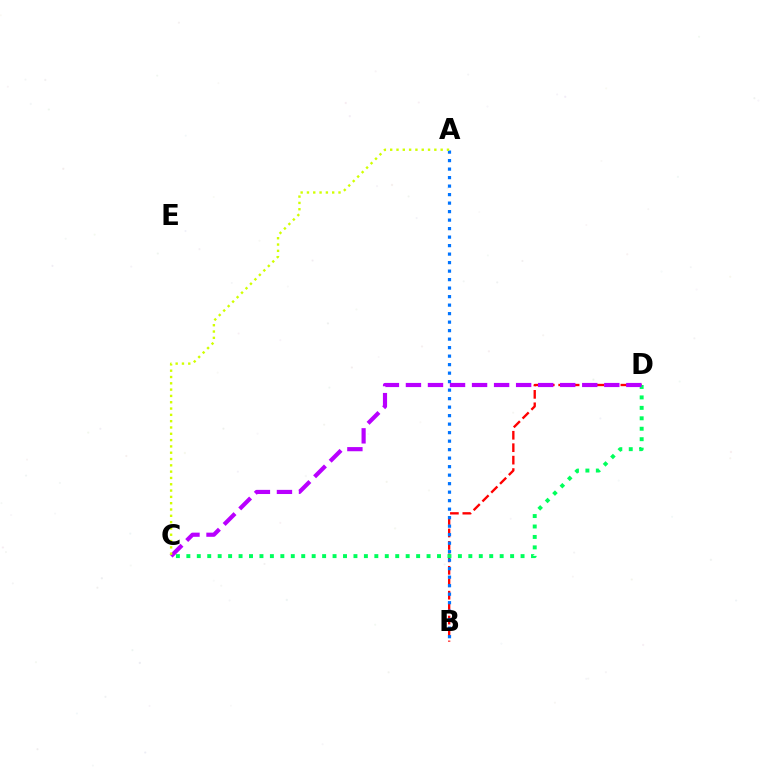{('B', 'D'): [{'color': '#ff0000', 'line_style': 'dashed', 'thickness': 1.69}], ('A', 'B'): [{'color': '#0074ff', 'line_style': 'dotted', 'thickness': 2.31}], ('C', 'D'): [{'color': '#00ff5c', 'line_style': 'dotted', 'thickness': 2.84}, {'color': '#b900ff', 'line_style': 'dashed', 'thickness': 2.99}], ('A', 'C'): [{'color': '#d1ff00', 'line_style': 'dotted', 'thickness': 1.71}]}